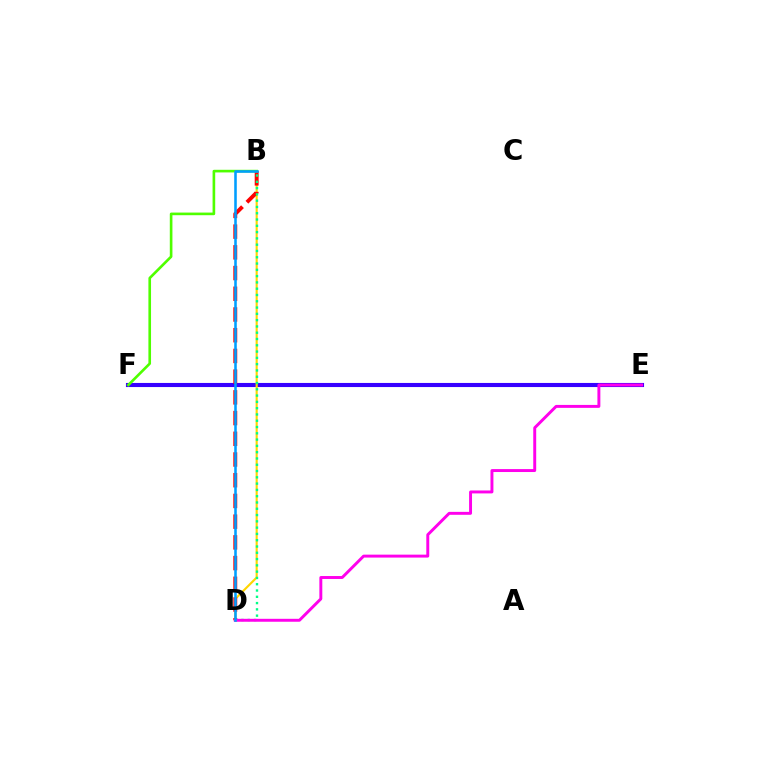{('E', 'F'): [{'color': '#3700ff', 'line_style': 'solid', 'thickness': 2.95}], ('B', 'D'): [{'color': '#ffd500', 'line_style': 'solid', 'thickness': 1.54}, {'color': '#ff0000', 'line_style': 'dashed', 'thickness': 2.81}, {'color': '#00ff86', 'line_style': 'dotted', 'thickness': 1.71}, {'color': '#009eff', 'line_style': 'solid', 'thickness': 1.84}], ('D', 'E'): [{'color': '#ff00ed', 'line_style': 'solid', 'thickness': 2.12}], ('B', 'F'): [{'color': '#4fff00', 'line_style': 'solid', 'thickness': 1.9}]}